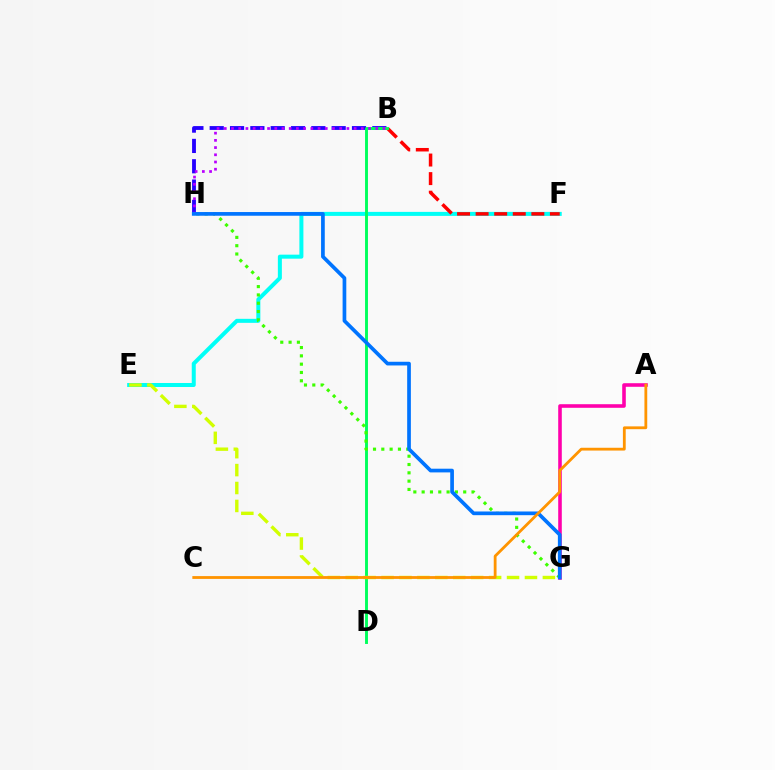{('A', 'G'): [{'color': '#ff00ac', 'line_style': 'solid', 'thickness': 2.58}], ('E', 'F'): [{'color': '#00fff6', 'line_style': 'solid', 'thickness': 2.89}], ('B', 'H'): [{'color': '#2500ff', 'line_style': 'dashed', 'thickness': 2.76}, {'color': '#b900ff', 'line_style': 'dotted', 'thickness': 1.96}], ('B', 'F'): [{'color': '#ff0000', 'line_style': 'dashed', 'thickness': 2.52}], ('B', 'D'): [{'color': '#00ff5c', 'line_style': 'solid', 'thickness': 2.1}], ('G', 'H'): [{'color': '#3dff00', 'line_style': 'dotted', 'thickness': 2.26}, {'color': '#0074ff', 'line_style': 'solid', 'thickness': 2.66}], ('E', 'G'): [{'color': '#d1ff00', 'line_style': 'dashed', 'thickness': 2.44}], ('A', 'C'): [{'color': '#ff9400', 'line_style': 'solid', 'thickness': 2.02}]}